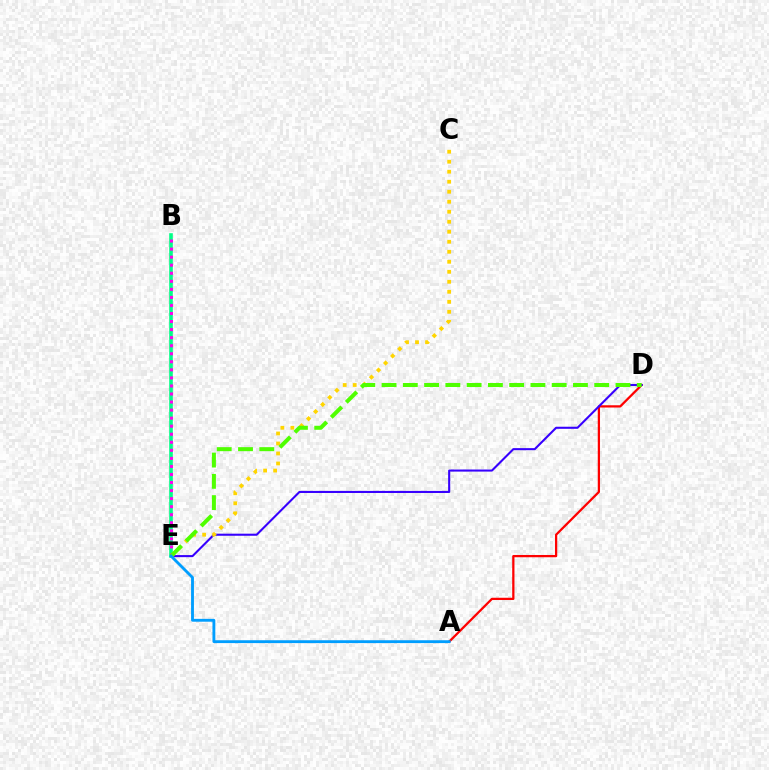{('A', 'D'): [{'color': '#ff0000', 'line_style': 'solid', 'thickness': 1.63}], ('D', 'E'): [{'color': '#3700ff', 'line_style': 'solid', 'thickness': 1.5}, {'color': '#4fff00', 'line_style': 'dashed', 'thickness': 2.89}], ('B', 'E'): [{'color': '#00ff86', 'line_style': 'solid', 'thickness': 2.59}, {'color': '#ff00ed', 'line_style': 'dotted', 'thickness': 2.19}], ('C', 'E'): [{'color': '#ffd500', 'line_style': 'dotted', 'thickness': 2.72}], ('A', 'E'): [{'color': '#009eff', 'line_style': 'solid', 'thickness': 2.06}]}